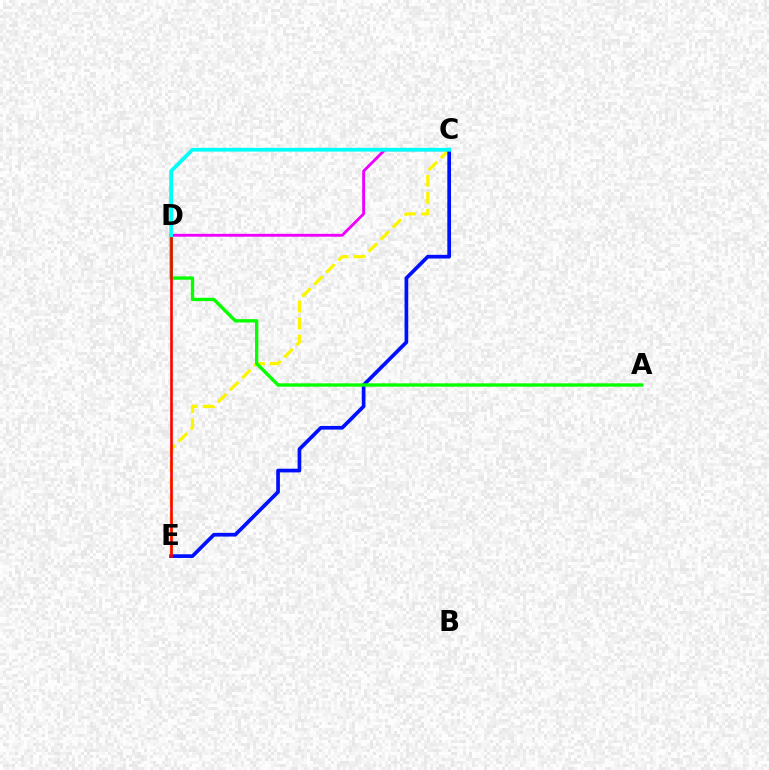{('C', 'E'): [{'color': '#fcf500', 'line_style': 'dashed', 'thickness': 2.31}, {'color': '#0010ff', 'line_style': 'solid', 'thickness': 2.66}], ('A', 'D'): [{'color': '#08ff00', 'line_style': 'solid', 'thickness': 2.41}], ('D', 'E'): [{'color': '#ff0000', 'line_style': 'solid', 'thickness': 1.89}], ('C', 'D'): [{'color': '#ee00ff', 'line_style': 'solid', 'thickness': 2.06}, {'color': '#00fff6', 'line_style': 'solid', 'thickness': 2.7}]}